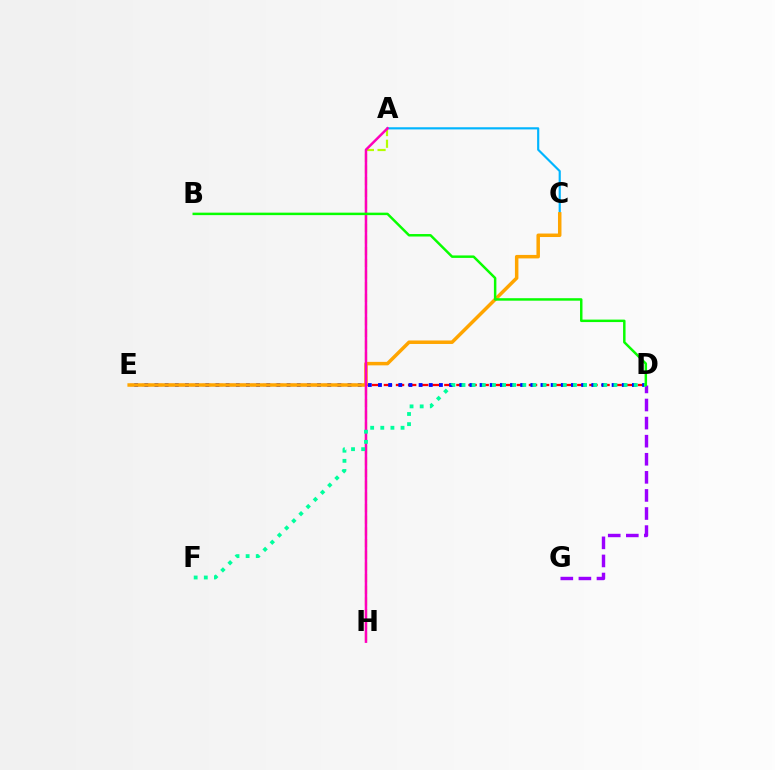{('A', 'C'): [{'color': '#00b5ff', 'line_style': 'solid', 'thickness': 1.56}], ('A', 'H'): [{'color': '#b3ff00', 'line_style': 'dashed', 'thickness': 1.59}, {'color': '#ff00bd', 'line_style': 'solid', 'thickness': 1.8}], ('D', 'E'): [{'color': '#ff0000', 'line_style': 'dashed', 'thickness': 1.64}, {'color': '#0010ff', 'line_style': 'dotted', 'thickness': 2.76}], ('C', 'E'): [{'color': '#ffa500', 'line_style': 'solid', 'thickness': 2.51}], ('D', 'G'): [{'color': '#9b00ff', 'line_style': 'dashed', 'thickness': 2.46}], ('D', 'F'): [{'color': '#00ff9d', 'line_style': 'dotted', 'thickness': 2.75}], ('B', 'D'): [{'color': '#08ff00', 'line_style': 'solid', 'thickness': 1.78}]}